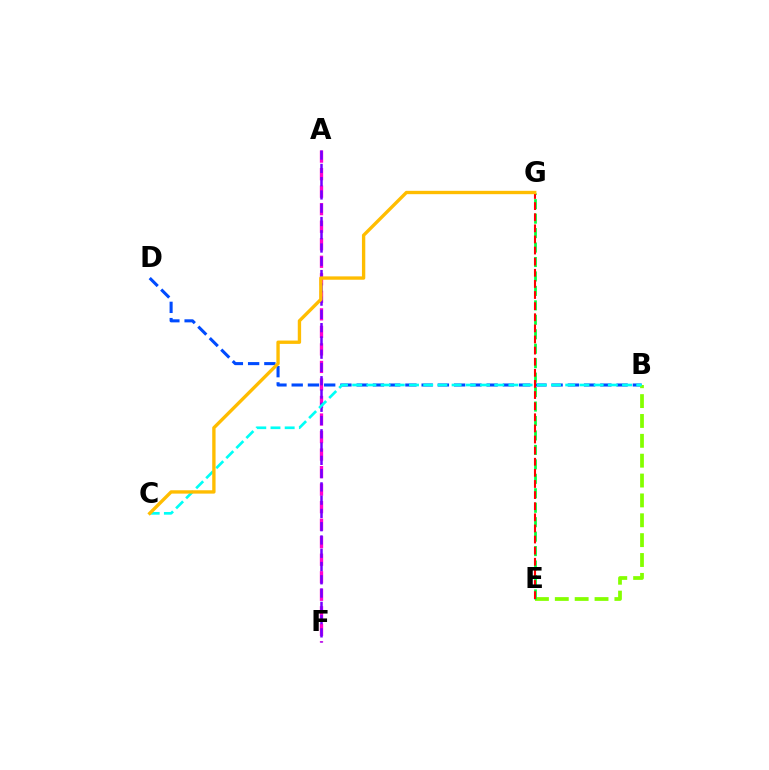{('A', 'F'): [{'color': '#ff00cf', 'line_style': 'dashed', 'thickness': 2.38}, {'color': '#7200ff', 'line_style': 'dashed', 'thickness': 1.8}], ('B', 'D'): [{'color': '#004bff', 'line_style': 'dashed', 'thickness': 2.21}], ('B', 'E'): [{'color': '#84ff00', 'line_style': 'dashed', 'thickness': 2.7}], ('B', 'C'): [{'color': '#00fff6', 'line_style': 'dashed', 'thickness': 1.93}], ('E', 'G'): [{'color': '#00ff39', 'line_style': 'dashed', 'thickness': 1.96}, {'color': '#ff0000', 'line_style': 'dashed', 'thickness': 1.51}], ('C', 'G'): [{'color': '#ffbd00', 'line_style': 'solid', 'thickness': 2.41}]}